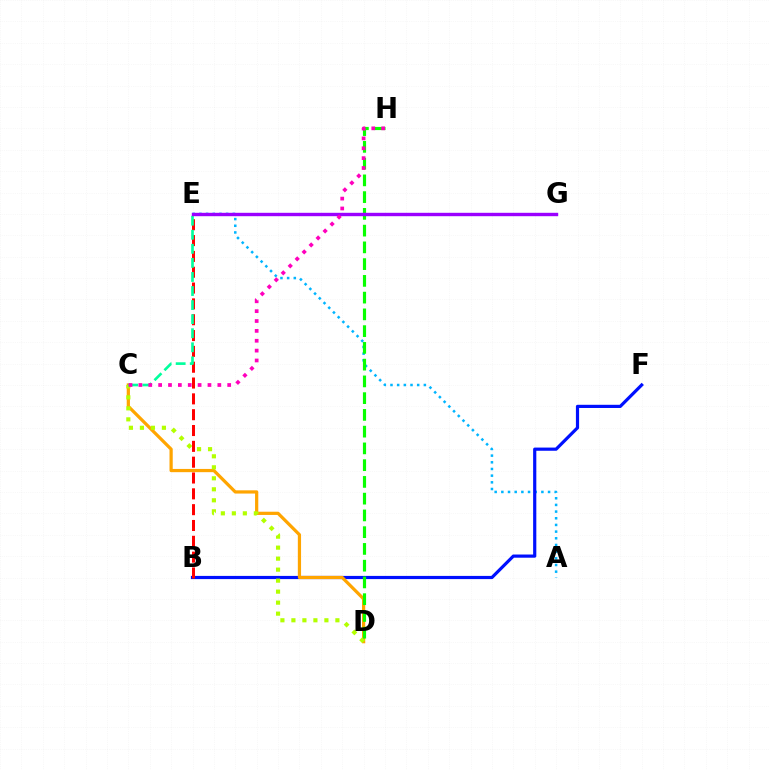{('A', 'E'): [{'color': '#00b5ff', 'line_style': 'dotted', 'thickness': 1.81}], ('B', 'F'): [{'color': '#0010ff', 'line_style': 'solid', 'thickness': 2.3}], ('C', 'D'): [{'color': '#ffa500', 'line_style': 'solid', 'thickness': 2.32}, {'color': '#b3ff00', 'line_style': 'dotted', 'thickness': 2.99}], ('B', 'E'): [{'color': '#ff0000', 'line_style': 'dashed', 'thickness': 2.15}], ('C', 'E'): [{'color': '#00ff9d', 'line_style': 'dashed', 'thickness': 1.91}], ('D', 'H'): [{'color': '#08ff00', 'line_style': 'dashed', 'thickness': 2.28}], ('E', 'G'): [{'color': '#9b00ff', 'line_style': 'solid', 'thickness': 2.44}], ('C', 'H'): [{'color': '#ff00bd', 'line_style': 'dotted', 'thickness': 2.68}]}